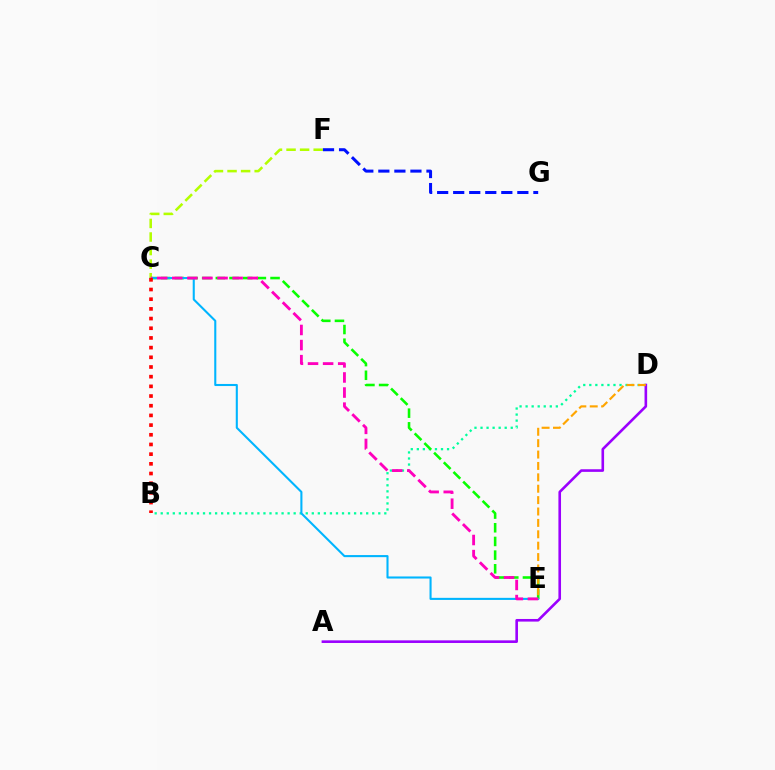{('B', 'D'): [{'color': '#00ff9d', 'line_style': 'dotted', 'thickness': 1.64}], ('C', 'E'): [{'color': '#08ff00', 'line_style': 'dashed', 'thickness': 1.86}, {'color': '#00b5ff', 'line_style': 'solid', 'thickness': 1.5}, {'color': '#ff00bd', 'line_style': 'dashed', 'thickness': 2.05}], ('C', 'F'): [{'color': '#b3ff00', 'line_style': 'dashed', 'thickness': 1.84}], ('A', 'D'): [{'color': '#9b00ff', 'line_style': 'solid', 'thickness': 1.88}], ('D', 'E'): [{'color': '#ffa500', 'line_style': 'dashed', 'thickness': 1.55}], ('F', 'G'): [{'color': '#0010ff', 'line_style': 'dashed', 'thickness': 2.18}], ('B', 'C'): [{'color': '#ff0000', 'line_style': 'dotted', 'thickness': 2.63}]}